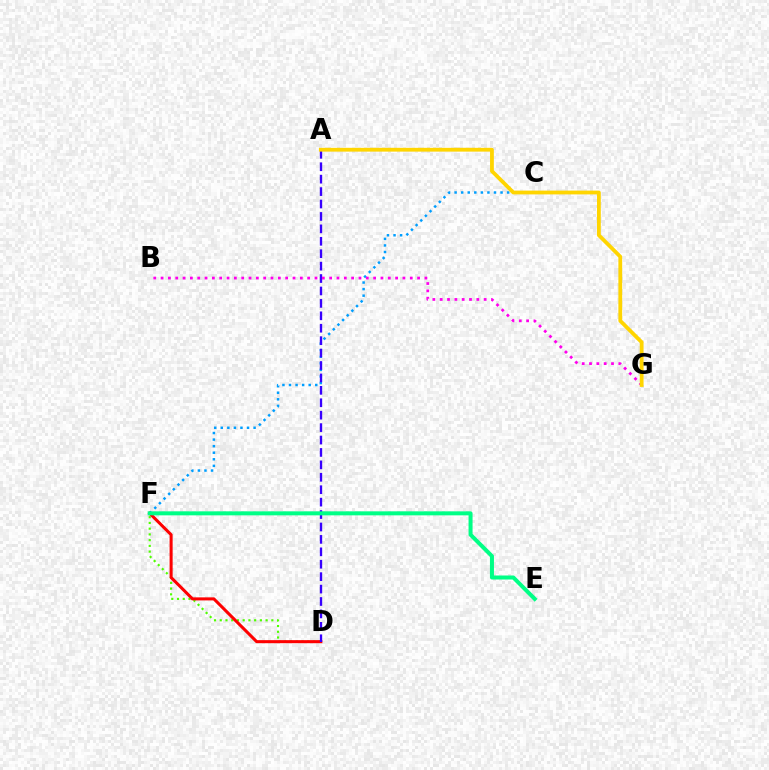{('C', 'F'): [{'color': '#009eff', 'line_style': 'dotted', 'thickness': 1.78}], ('D', 'F'): [{'color': '#4fff00', 'line_style': 'dotted', 'thickness': 1.56}, {'color': '#ff0000', 'line_style': 'solid', 'thickness': 2.19}], ('A', 'D'): [{'color': '#3700ff', 'line_style': 'dashed', 'thickness': 1.69}], ('E', 'F'): [{'color': '#00ff86', 'line_style': 'solid', 'thickness': 2.89}], ('B', 'G'): [{'color': '#ff00ed', 'line_style': 'dotted', 'thickness': 1.99}], ('A', 'G'): [{'color': '#ffd500', 'line_style': 'solid', 'thickness': 2.74}]}